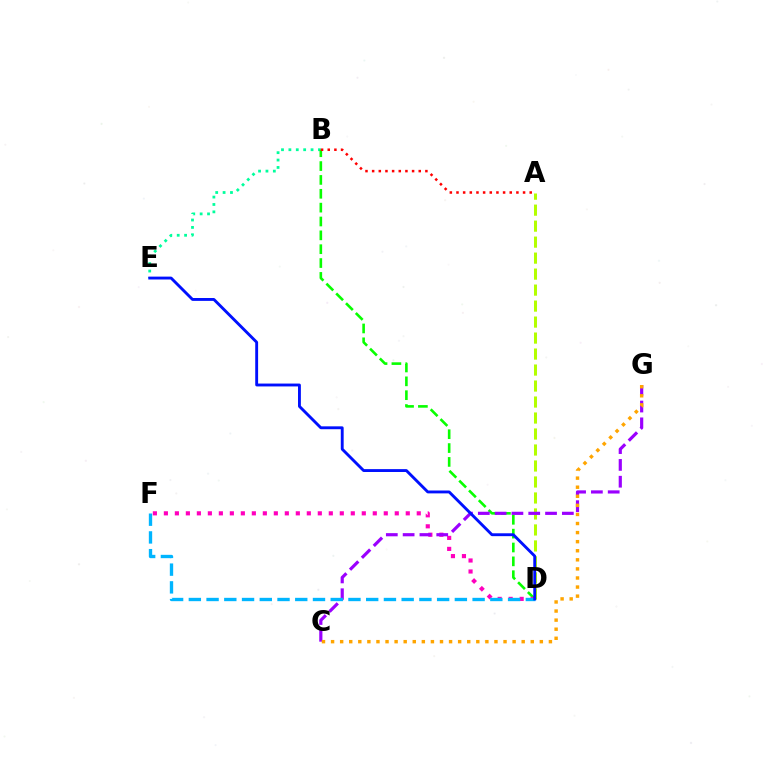{('A', 'D'): [{'color': '#b3ff00', 'line_style': 'dashed', 'thickness': 2.17}], ('B', 'E'): [{'color': '#00ff9d', 'line_style': 'dotted', 'thickness': 2.01}], ('B', 'D'): [{'color': '#08ff00', 'line_style': 'dashed', 'thickness': 1.88}], ('D', 'F'): [{'color': '#ff00bd', 'line_style': 'dotted', 'thickness': 2.99}, {'color': '#00b5ff', 'line_style': 'dashed', 'thickness': 2.41}], ('C', 'G'): [{'color': '#9b00ff', 'line_style': 'dashed', 'thickness': 2.28}, {'color': '#ffa500', 'line_style': 'dotted', 'thickness': 2.47}], ('A', 'B'): [{'color': '#ff0000', 'line_style': 'dotted', 'thickness': 1.81}], ('D', 'E'): [{'color': '#0010ff', 'line_style': 'solid', 'thickness': 2.07}]}